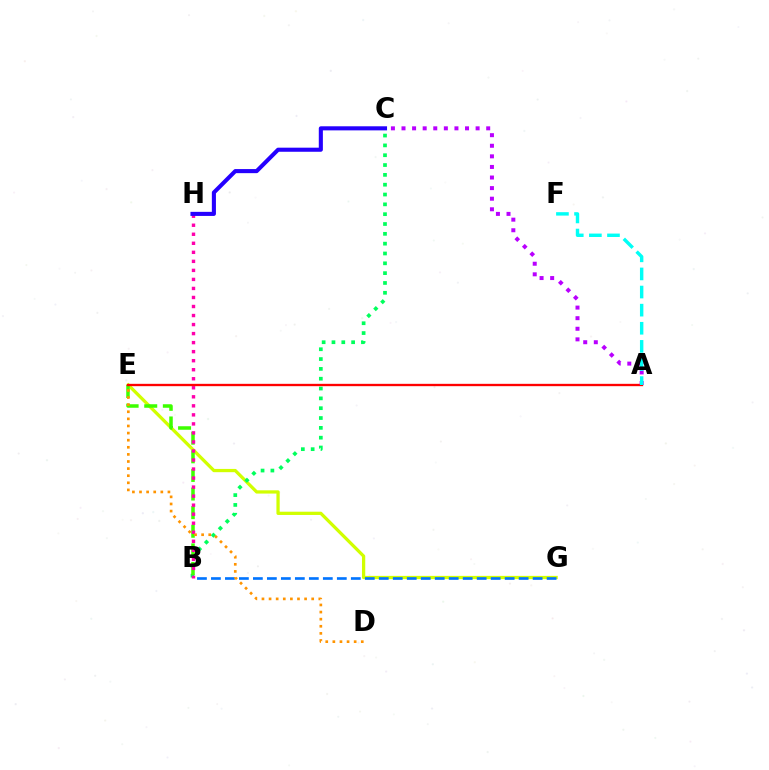{('E', 'G'): [{'color': '#d1ff00', 'line_style': 'solid', 'thickness': 2.35}], ('B', 'C'): [{'color': '#00ff5c', 'line_style': 'dotted', 'thickness': 2.67}], ('B', 'E'): [{'color': '#3dff00', 'line_style': 'dashed', 'thickness': 2.53}], ('B', 'H'): [{'color': '#ff00ac', 'line_style': 'dotted', 'thickness': 2.45}], ('A', 'E'): [{'color': '#ff0000', 'line_style': 'solid', 'thickness': 1.68}], ('A', 'C'): [{'color': '#b900ff', 'line_style': 'dotted', 'thickness': 2.88}], ('A', 'F'): [{'color': '#00fff6', 'line_style': 'dashed', 'thickness': 2.46}], ('B', 'G'): [{'color': '#0074ff', 'line_style': 'dashed', 'thickness': 1.9}], ('D', 'E'): [{'color': '#ff9400', 'line_style': 'dotted', 'thickness': 1.93}], ('C', 'H'): [{'color': '#2500ff', 'line_style': 'solid', 'thickness': 2.94}]}